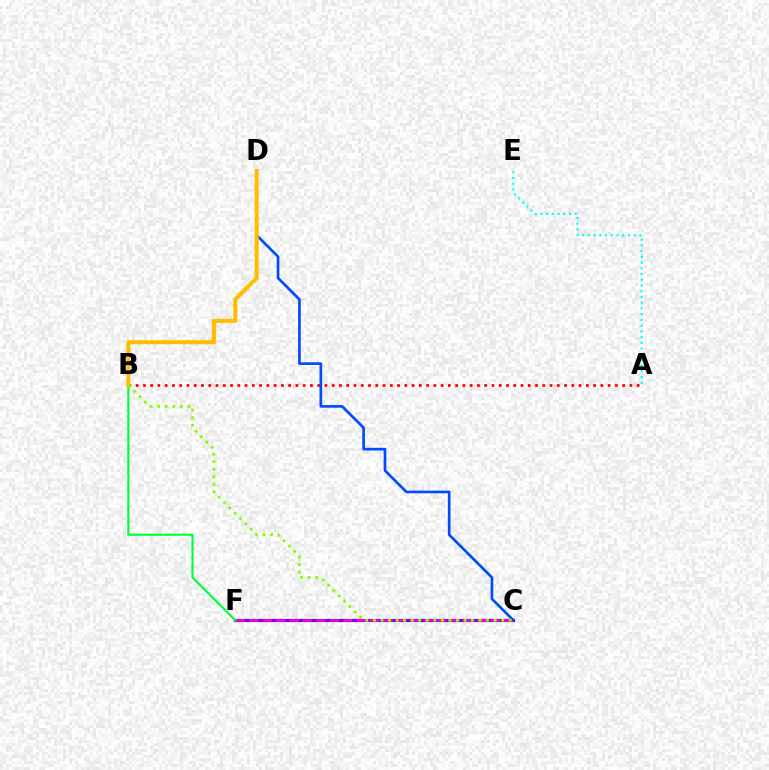{('C', 'F'): [{'color': '#7200ff', 'line_style': 'solid', 'thickness': 2.27}, {'color': '#ff00cf', 'line_style': 'dashed', 'thickness': 1.82}], ('A', 'E'): [{'color': '#00fff6', 'line_style': 'dotted', 'thickness': 1.56}], ('A', 'B'): [{'color': '#ff0000', 'line_style': 'dotted', 'thickness': 1.97}], ('B', 'F'): [{'color': '#00ff39', 'line_style': 'solid', 'thickness': 1.54}], ('C', 'D'): [{'color': '#004bff', 'line_style': 'solid', 'thickness': 1.92}], ('B', 'D'): [{'color': '#ffbd00', 'line_style': 'solid', 'thickness': 2.92}], ('B', 'C'): [{'color': '#84ff00', 'line_style': 'dotted', 'thickness': 2.05}]}